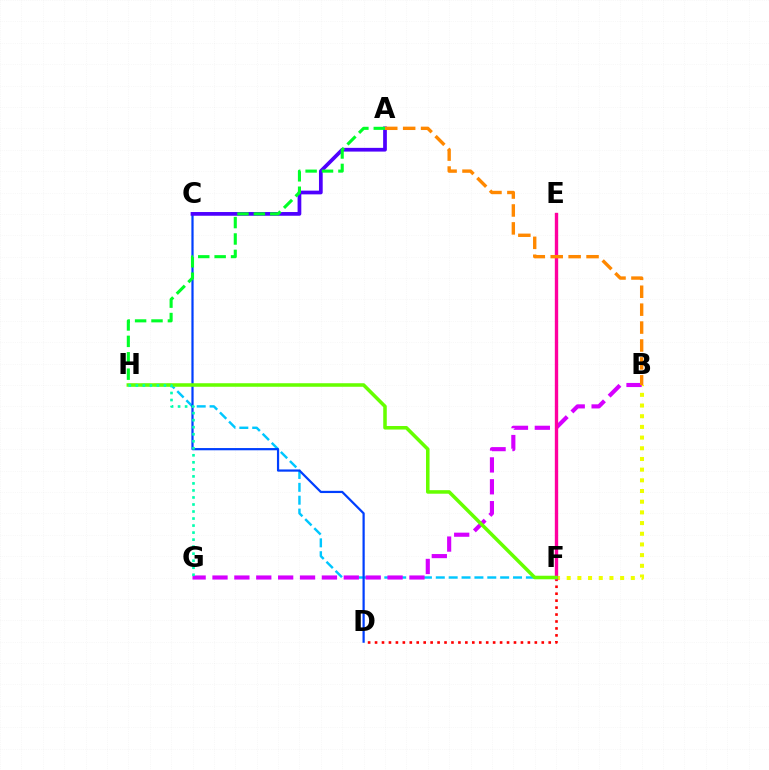{('D', 'F'): [{'color': '#ff0000', 'line_style': 'dotted', 'thickness': 1.89}], ('F', 'H'): [{'color': '#00c7ff', 'line_style': 'dashed', 'thickness': 1.75}, {'color': '#66ff00', 'line_style': 'solid', 'thickness': 2.55}], ('B', 'F'): [{'color': '#eeff00', 'line_style': 'dotted', 'thickness': 2.9}], ('B', 'G'): [{'color': '#d600ff', 'line_style': 'dashed', 'thickness': 2.97}], ('C', 'D'): [{'color': '#003fff', 'line_style': 'solid', 'thickness': 1.6}], ('E', 'F'): [{'color': '#ff00a0', 'line_style': 'solid', 'thickness': 2.42}], ('A', 'C'): [{'color': '#4f00ff', 'line_style': 'solid', 'thickness': 2.68}], ('A', 'H'): [{'color': '#00ff27', 'line_style': 'dashed', 'thickness': 2.23}], ('A', 'B'): [{'color': '#ff8800', 'line_style': 'dashed', 'thickness': 2.43}], ('G', 'H'): [{'color': '#00ffaf', 'line_style': 'dotted', 'thickness': 1.91}]}